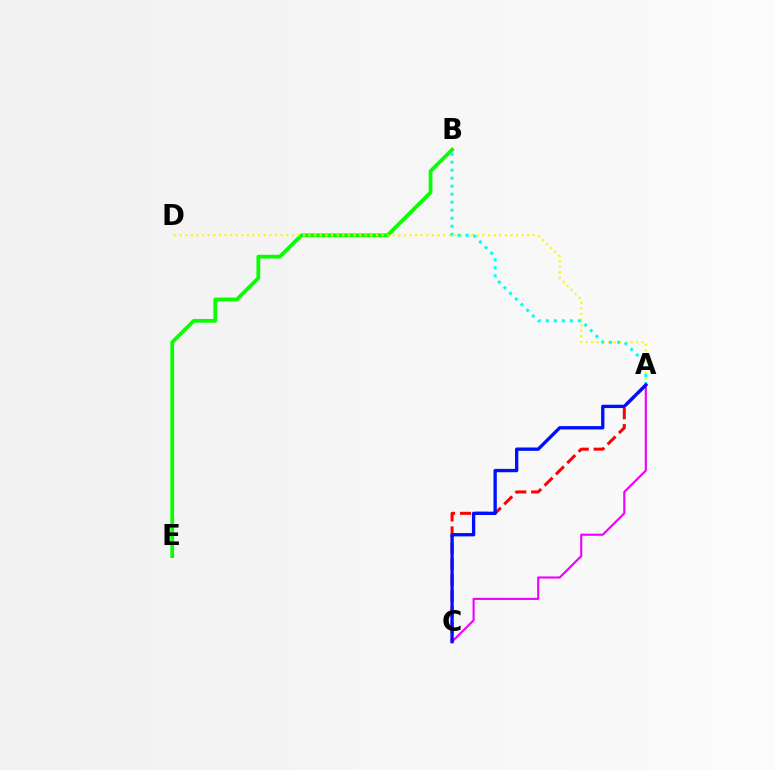{('B', 'E'): [{'color': '#08ff00', 'line_style': 'solid', 'thickness': 2.71}], ('A', 'C'): [{'color': '#ff0000', 'line_style': 'dashed', 'thickness': 2.18}, {'color': '#ee00ff', 'line_style': 'solid', 'thickness': 1.54}, {'color': '#0010ff', 'line_style': 'solid', 'thickness': 2.4}], ('A', 'D'): [{'color': '#fcf500', 'line_style': 'dotted', 'thickness': 1.52}], ('A', 'B'): [{'color': '#00fff6', 'line_style': 'dotted', 'thickness': 2.17}]}